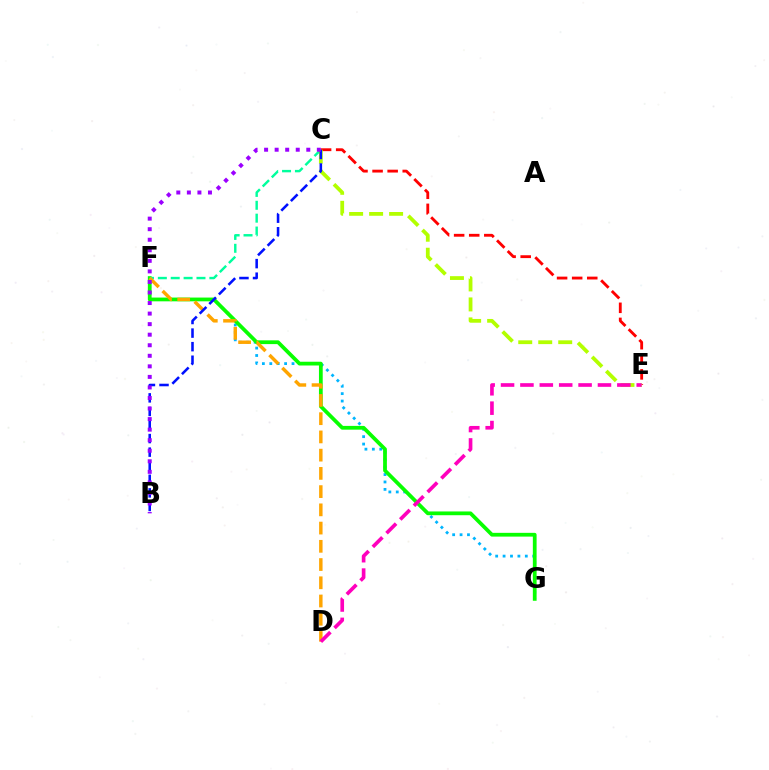{('C', 'E'): [{'color': '#ff0000', 'line_style': 'dashed', 'thickness': 2.05}, {'color': '#b3ff00', 'line_style': 'dashed', 'thickness': 2.72}], ('F', 'G'): [{'color': '#00b5ff', 'line_style': 'dotted', 'thickness': 2.01}, {'color': '#08ff00', 'line_style': 'solid', 'thickness': 2.71}], ('C', 'F'): [{'color': '#00ff9d', 'line_style': 'dashed', 'thickness': 1.75}], ('D', 'F'): [{'color': '#ffa500', 'line_style': 'dashed', 'thickness': 2.48}], ('B', 'C'): [{'color': '#0010ff', 'line_style': 'dashed', 'thickness': 1.84}, {'color': '#9b00ff', 'line_style': 'dotted', 'thickness': 2.87}], ('D', 'E'): [{'color': '#ff00bd', 'line_style': 'dashed', 'thickness': 2.63}]}